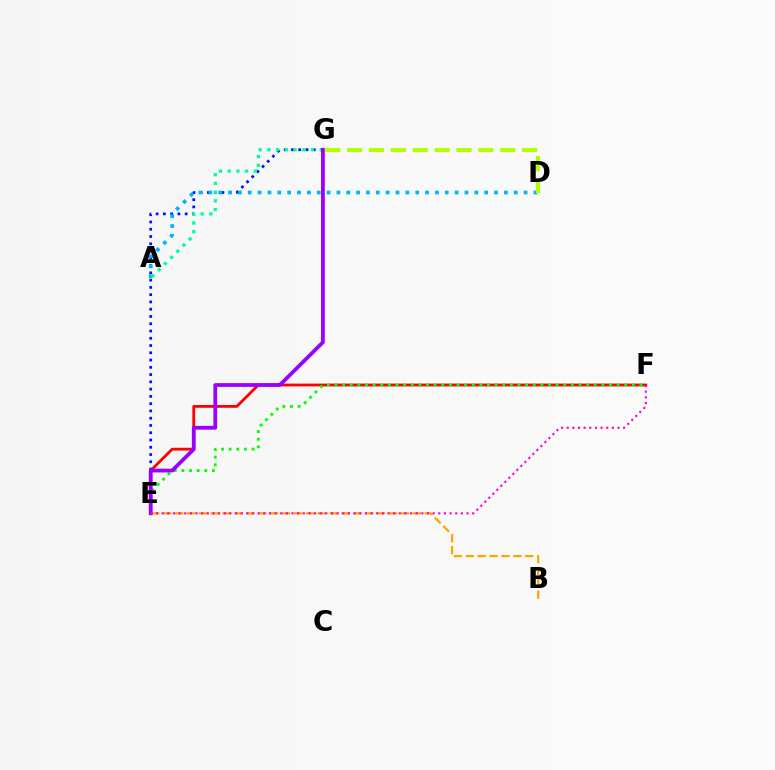{('E', 'G'): [{'color': '#0010ff', 'line_style': 'dotted', 'thickness': 1.97}, {'color': '#9b00ff', 'line_style': 'solid', 'thickness': 2.72}], ('A', 'D'): [{'color': '#00b5ff', 'line_style': 'dotted', 'thickness': 2.68}], ('B', 'E'): [{'color': '#ffa500', 'line_style': 'dashed', 'thickness': 1.61}], ('E', 'F'): [{'color': '#ff0000', 'line_style': 'solid', 'thickness': 2.02}, {'color': '#08ff00', 'line_style': 'dotted', 'thickness': 2.07}, {'color': '#ff00bd', 'line_style': 'dotted', 'thickness': 1.53}], ('A', 'G'): [{'color': '#00ff9d', 'line_style': 'dotted', 'thickness': 2.37}], ('D', 'G'): [{'color': '#b3ff00', 'line_style': 'dashed', 'thickness': 2.97}]}